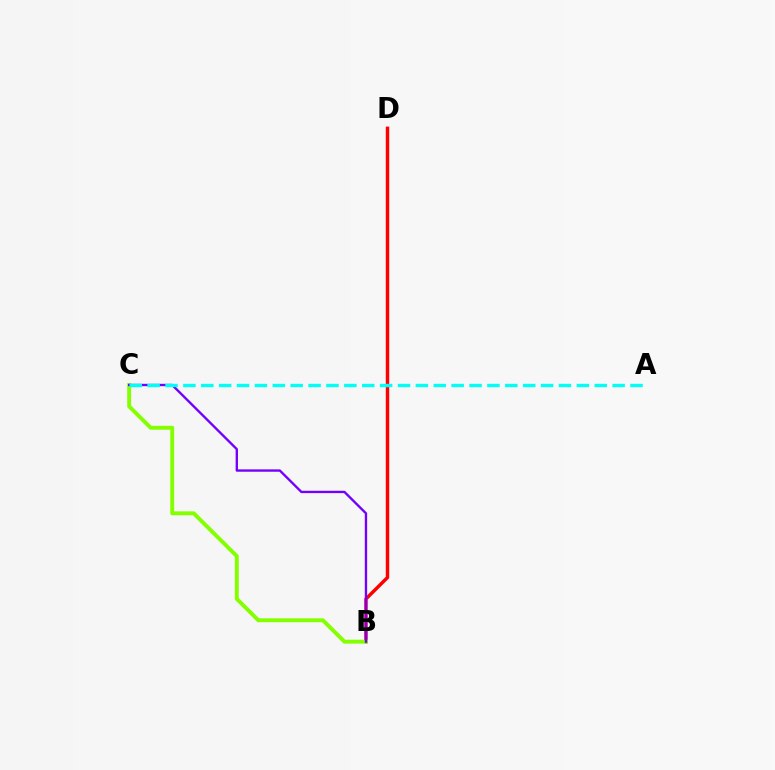{('B', 'D'): [{'color': '#ff0000', 'line_style': 'solid', 'thickness': 2.47}], ('B', 'C'): [{'color': '#84ff00', 'line_style': 'solid', 'thickness': 2.82}, {'color': '#7200ff', 'line_style': 'solid', 'thickness': 1.7}], ('A', 'C'): [{'color': '#00fff6', 'line_style': 'dashed', 'thickness': 2.43}]}